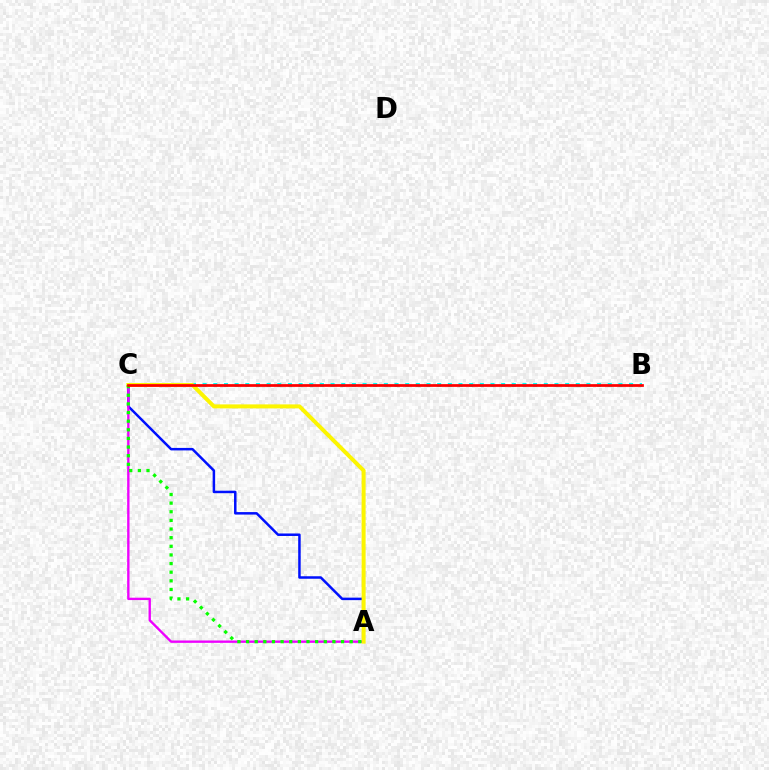{('A', 'C'): [{'color': '#0010ff', 'line_style': 'solid', 'thickness': 1.8}, {'color': '#ee00ff', 'line_style': 'solid', 'thickness': 1.7}, {'color': '#fcf500', 'line_style': 'solid', 'thickness': 2.88}, {'color': '#08ff00', 'line_style': 'dotted', 'thickness': 2.35}], ('B', 'C'): [{'color': '#00fff6', 'line_style': 'dotted', 'thickness': 2.9}, {'color': '#ff0000', 'line_style': 'solid', 'thickness': 1.98}]}